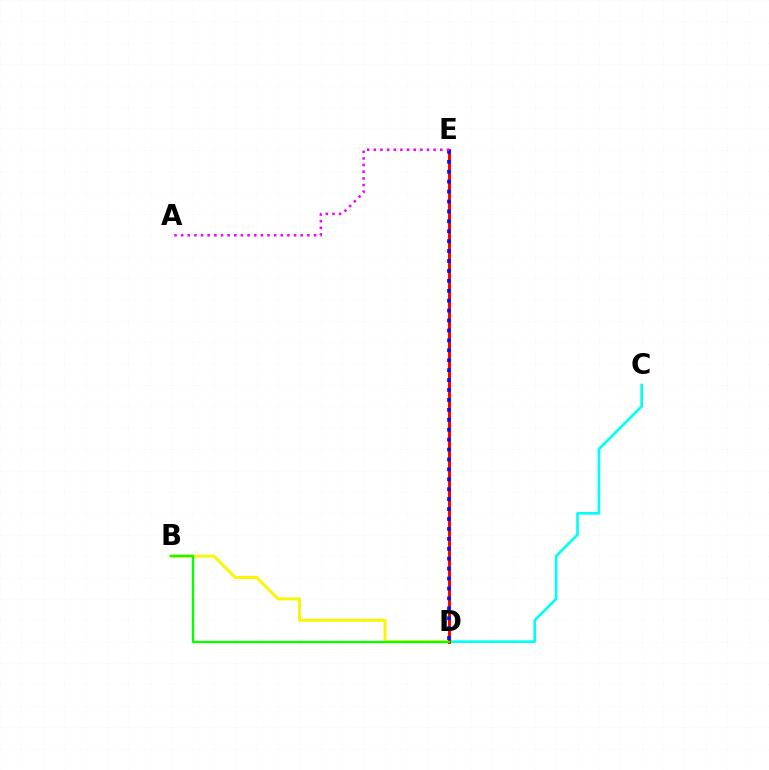{('B', 'D'): [{'color': '#fcf500', 'line_style': 'solid', 'thickness': 2.1}, {'color': '#08ff00', 'line_style': 'solid', 'thickness': 1.7}], ('C', 'D'): [{'color': '#00fff6', 'line_style': 'solid', 'thickness': 1.9}], ('D', 'E'): [{'color': '#ff0000', 'line_style': 'solid', 'thickness': 2.19}, {'color': '#0010ff', 'line_style': 'dotted', 'thickness': 2.7}], ('A', 'E'): [{'color': '#ee00ff', 'line_style': 'dotted', 'thickness': 1.8}]}